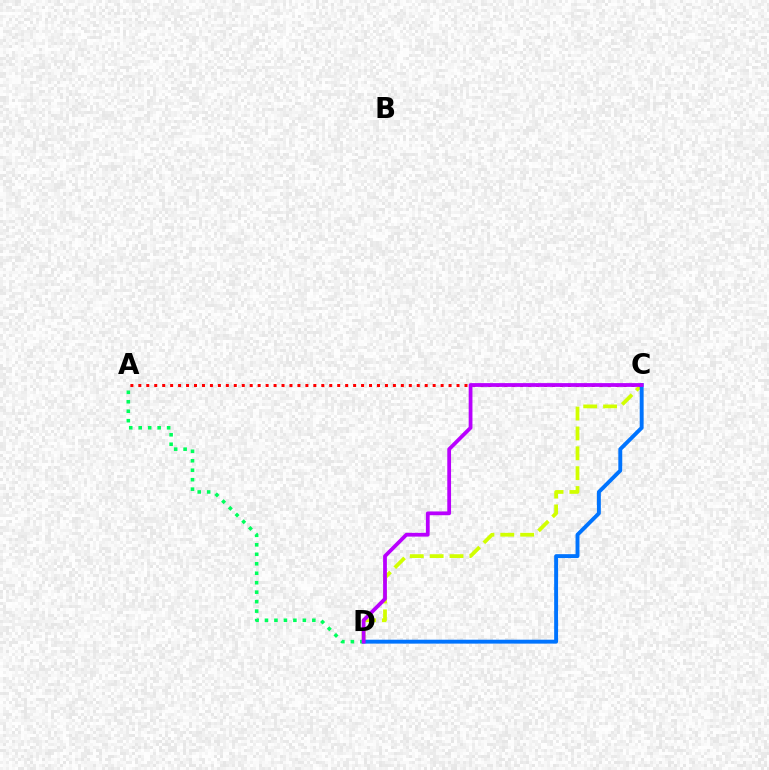{('C', 'D'): [{'color': '#d1ff00', 'line_style': 'dashed', 'thickness': 2.7}, {'color': '#0074ff', 'line_style': 'solid', 'thickness': 2.81}, {'color': '#b900ff', 'line_style': 'solid', 'thickness': 2.71}], ('A', 'C'): [{'color': '#ff0000', 'line_style': 'dotted', 'thickness': 2.16}], ('A', 'D'): [{'color': '#00ff5c', 'line_style': 'dotted', 'thickness': 2.57}]}